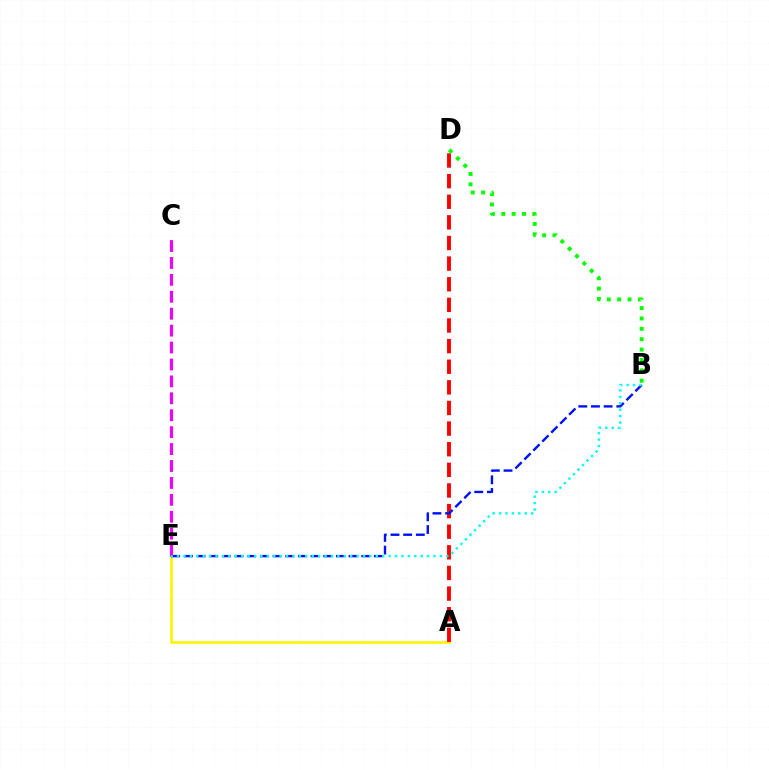{('A', 'E'): [{'color': '#fcf500', 'line_style': 'solid', 'thickness': 1.89}], ('A', 'D'): [{'color': '#ff0000', 'line_style': 'dashed', 'thickness': 2.8}], ('C', 'E'): [{'color': '#ee00ff', 'line_style': 'dashed', 'thickness': 2.3}], ('B', 'E'): [{'color': '#0010ff', 'line_style': 'dashed', 'thickness': 1.72}, {'color': '#00fff6', 'line_style': 'dotted', 'thickness': 1.74}], ('B', 'D'): [{'color': '#08ff00', 'line_style': 'dotted', 'thickness': 2.82}]}